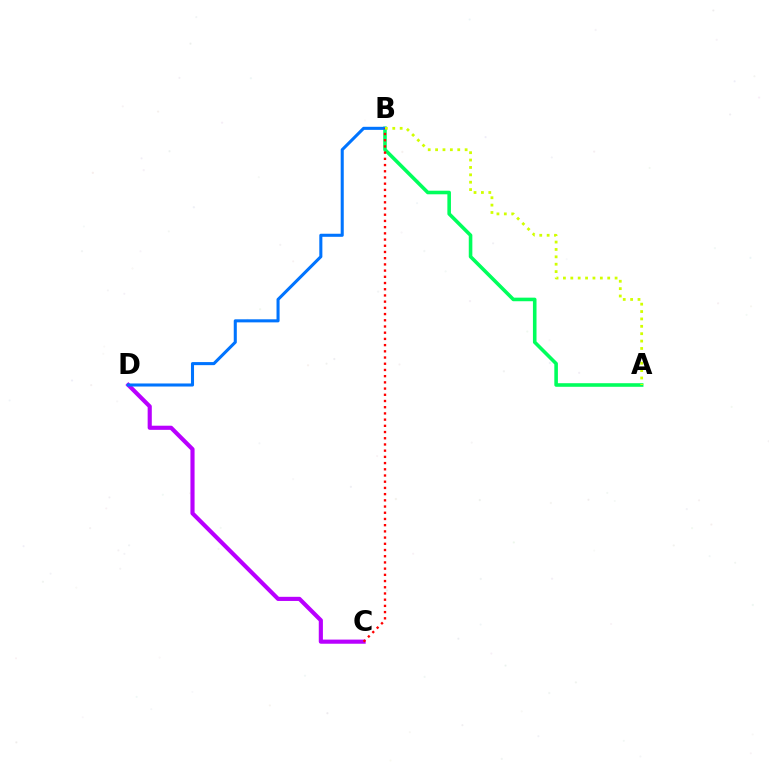{('C', 'D'): [{'color': '#b900ff', 'line_style': 'solid', 'thickness': 2.98}], ('A', 'B'): [{'color': '#00ff5c', 'line_style': 'solid', 'thickness': 2.58}, {'color': '#d1ff00', 'line_style': 'dotted', 'thickness': 2.01}], ('B', 'D'): [{'color': '#0074ff', 'line_style': 'solid', 'thickness': 2.21}], ('B', 'C'): [{'color': '#ff0000', 'line_style': 'dotted', 'thickness': 1.69}]}